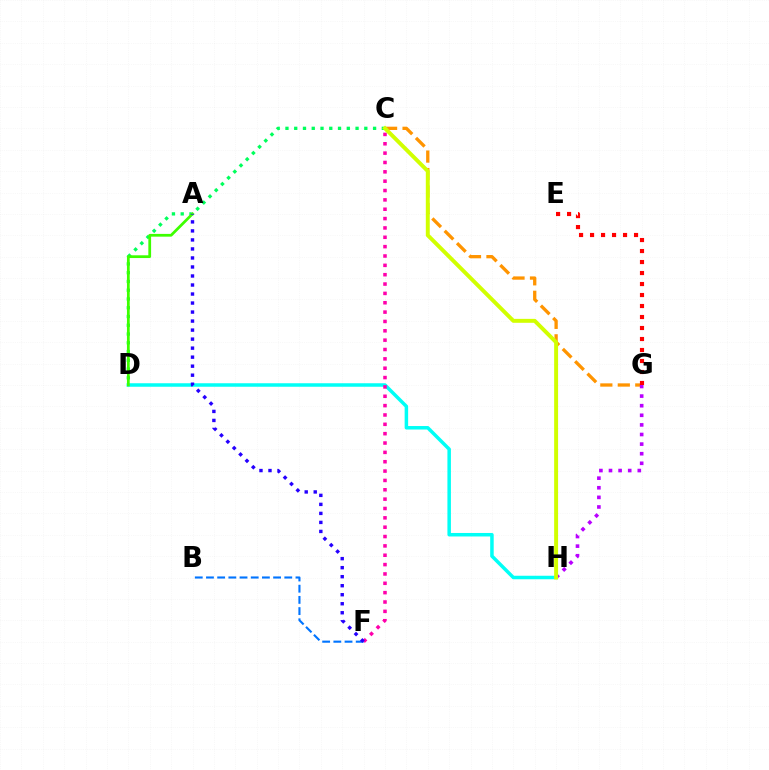{('C', 'G'): [{'color': '#ff9400', 'line_style': 'dashed', 'thickness': 2.37}], ('D', 'H'): [{'color': '#00fff6', 'line_style': 'solid', 'thickness': 2.52}], ('C', 'F'): [{'color': '#ff00ac', 'line_style': 'dotted', 'thickness': 2.54}], ('G', 'H'): [{'color': '#b900ff', 'line_style': 'dotted', 'thickness': 2.61}], ('B', 'F'): [{'color': '#0074ff', 'line_style': 'dashed', 'thickness': 1.52}], ('C', 'D'): [{'color': '#00ff5c', 'line_style': 'dotted', 'thickness': 2.38}], ('A', 'D'): [{'color': '#3dff00', 'line_style': 'solid', 'thickness': 1.99}], ('A', 'F'): [{'color': '#2500ff', 'line_style': 'dotted', 'thickness': 2.45}], ('C', 'H'): [{'color': '#d1ff00', 'line_style': 'solid', 'thickness': 2.83}], ('E', 'G'): [{'color': '#ff0000', 'line_style': 'dotted', 'thickness': 2.99}]}